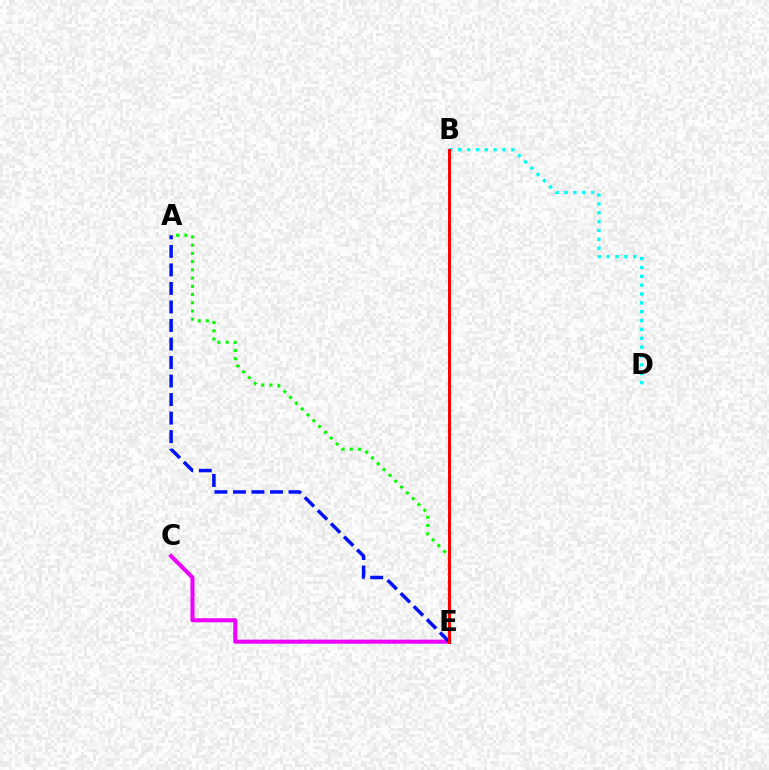{('C', 'E'): [{'color': '#ee00ff', 'line_style': 'solid', 'thickness': 2.92}], ('A', 'E'): [{'color': '#08ff00', 'line_style': 'dotted', 'thickness': 2.24}, {'color': '#0010ff', 'line_style': 'dashed', 'thickness': 2.52}], ('B', 'D'): [{'color': '#00fff6', 'line_style': 'dotted', 'thickness': 2.41}], ('B', 'E'): [{'color': '#fcf500', 'line_style': 'solid', 'thickness': 2.0}, {'color': '#ff0000', 'line_style': 'solid', 'thickness': 2.16}]}